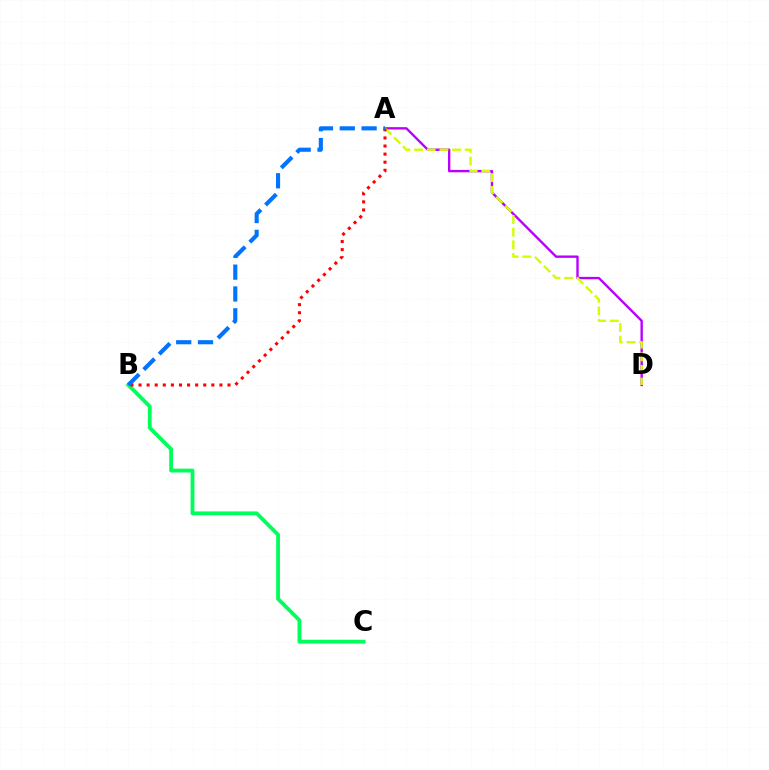{('A', 'D'): [{'color': '#b900ff', 'line_style': 'solid', 'thickness': 1.71}, {'color': '#d1ff00', 'line_style': 'dashed', 'thickness': 1.72}], ('B', 'C'): [{'color': '#00ff5c', 'line_style': 'solid', 'thickness': 2.75}], ('A', 'B'): [{'color': '#ff0000', 'line_style': 'dotted', 'thickness': 2.2}, {'color': '#0074ff', 'line_style': 'dashed', 'thickness': 2.96}]}